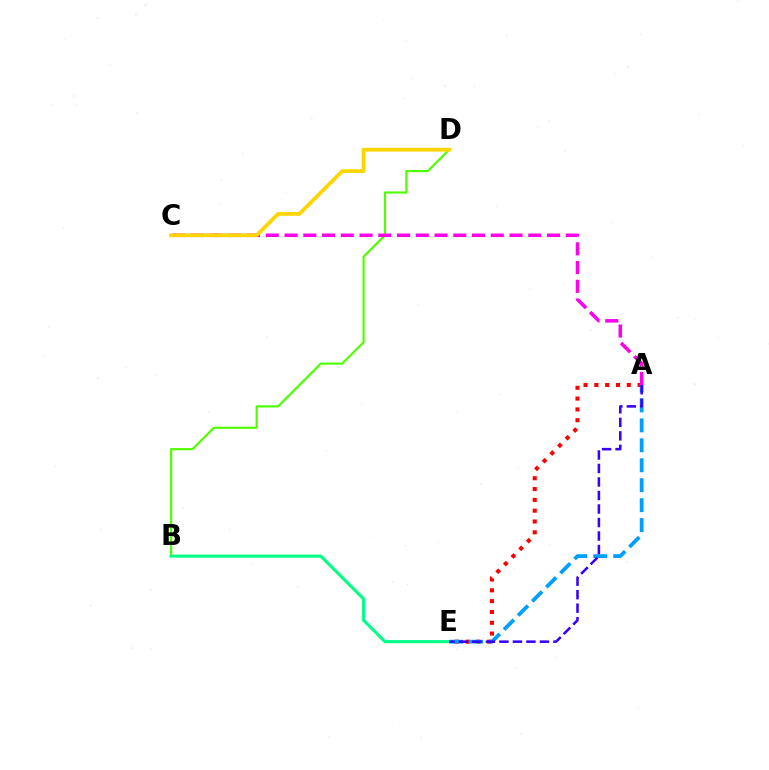{('B', 'D'): [{'color': '#4fff00', 'line_style': 'solid', 'thickness': 1.58}], ('A', 'E'): [{'color': '#ff0000', 'line_style': 'dotted', 'thickness': 2.94}, {'color': '#009eff', 'line_style': 'dashed', 'thickness': 2.71}, {'color': '#3700ff', 'line_style': 'dashed', 'thickness': 1.83}], ('A', 'C'): [{'color': '#ff00ed', 'line_style': 'dashed', 'thickness': 2.55}], ('C', 'D'): [{'color': '#ffd500', 'line_style': 'solid', 'thickness': 2.72}], ('B', 'E'): [{'color': '#00ff86', 'line_style': 'solid', 'thickness': 2.23}]}